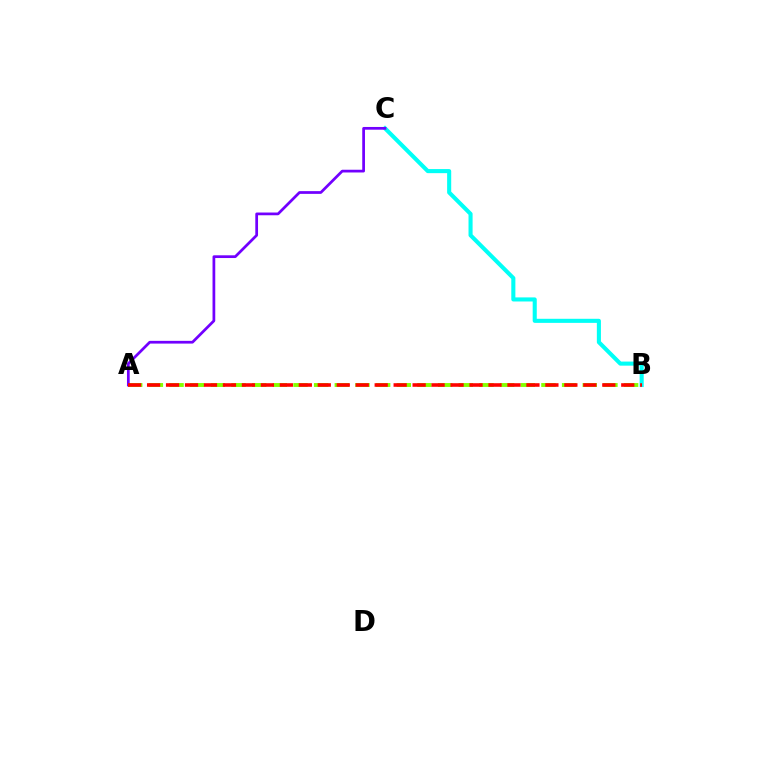{('B', 'C'): [{'color': '#00fff6', 'line_style': 'solid', 'thickness': 2.94}], ('A', 'B'): [{'color': '#84ff00', 'line_style': 'dashed', 'thickness': 2.81}, {'color': '#ff0000', 'line_style': 'dashed', 'thickness': 2.58}], ('A', 'C'): [{'color': '#7200ff', 'line_style': 'solid', 'thickness': 1.97}]}